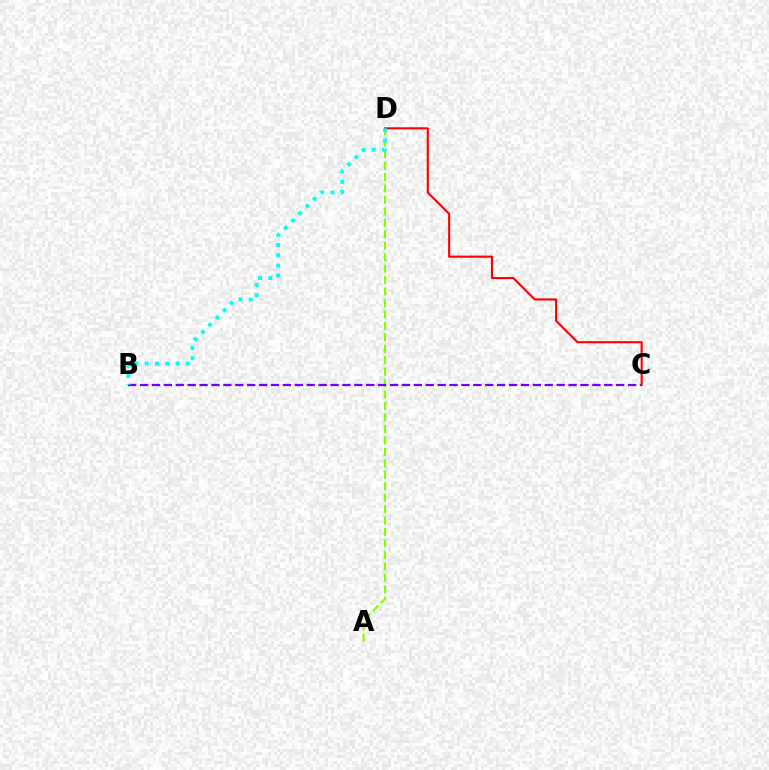{('A', 'D'): [{'color': '#84ff00', 'line_style': 'dashed', 'thickness': 1.56}], ('B', 'C'): [{'color': '#7200ff', 'line_style': 'dashed', 'thickness': 1.62}], ('C', 'D'): [{'color': '#ff0000', 'line_style': 'solid', 'thickness': 1.52}], ('B', 'D'): [{'color': '#00fff6', 'line_style': 'dotted', 'thickness': 2.78}]}